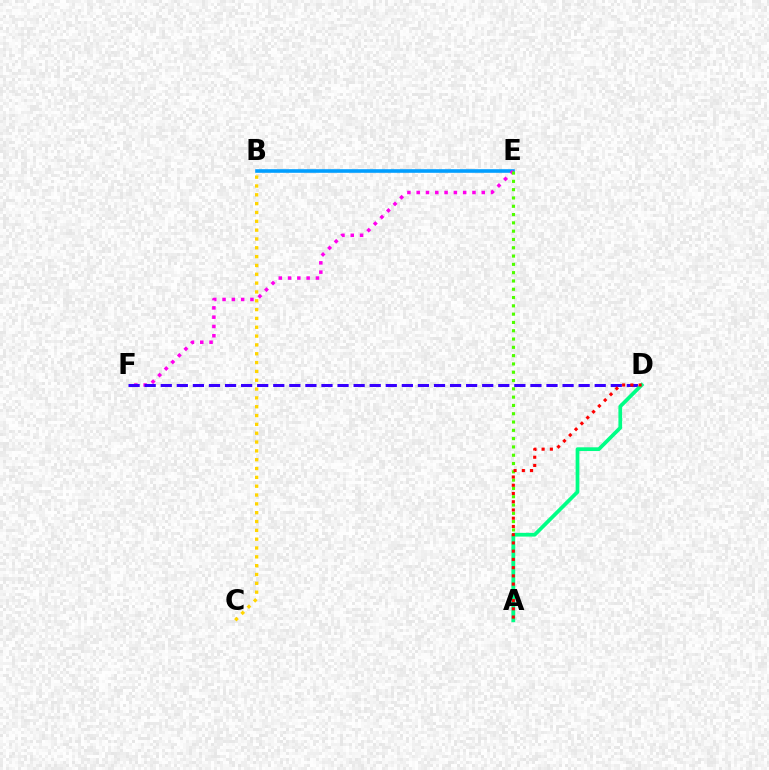{('B', 'E'): [{'color': '#009eff', 'line_style': 'solid', 'thickness': 2.59}], ('E', 'F'): [{'color': '#ff00ed', 'line_style': 'dotted', 'thickness': 2.53}], ('D', 'F'): [{'color': '#3700ff', 'line_style': 'dashed', 'thickness': 2.18}], ('A', 'E'): [{'color': '#4fff00', 'line_style': 'dotted', 'thickness': 2.25}], ('B', 'C'): [{'color': '#ffd500', 'line_style': 'dotted', 'thickness': 2.4}], ('A', 'D'): [{'color': '#00ff86', 'line_style': 'solid', 'thickness': 2.69}, {'color': '#ff0000', 'line_style': 'dotted', 'thickness': 2.24}]}